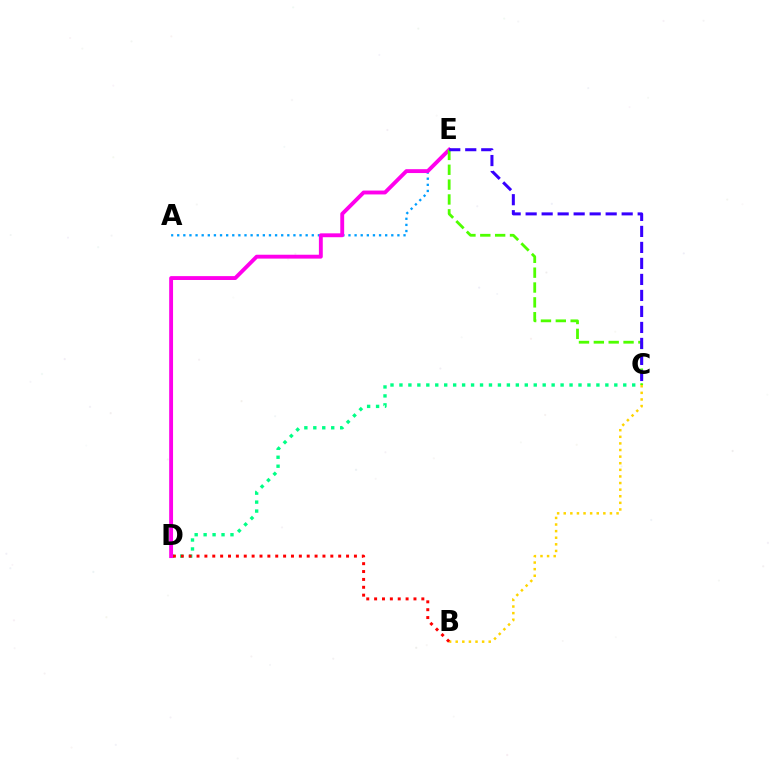{('A', 'E'): [{'color': '#009eff', 'line_style': 'dotted', 'thickness': 1.66}], ('C', 'D'): [{'color': '#00ff86', 'line_style': 'dotted', 'thickness': 2.43}], ('B', 'C'): [{'color': '#ffd500', 'line_style': 'dotted', 'thickness': 1.79}], ('B', 'D'): [{'color': '#ff0000', 'line_style': 'dotted', 'thickness': 2.14}], ('D', 'E'): [{'color': '#ff00ed', 'line_style': 'solid', 'thickness': 2.79}], ('C', 'E'): [{'color': '#4fff00', 'line_style': 'dashed', 'thickness': 2.02}, {'color': '#3700ff', 'line_style': 'dashed', 'thickness': 2.17}]}